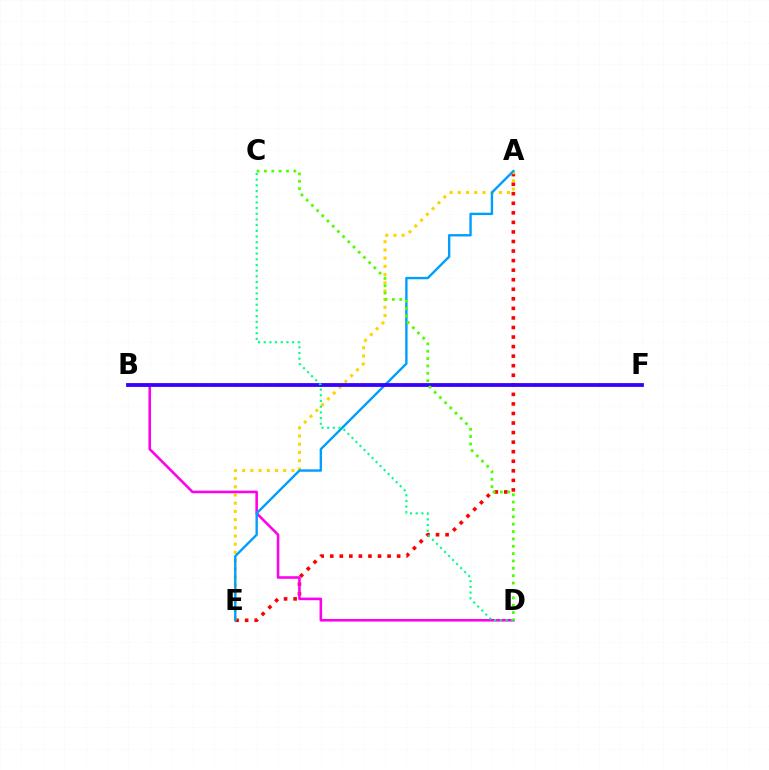{('A', 'E'): [{'color': '#ff0000', 'line_style': 'dotted', 'thickness': 2.6}, {'color': '#ffd500', 'line_style': 'dotted', 'thickness': 2.23}, {'color': '#009eff', 'line_style': 'solid', 'thickness': 1.72}], ('B', 'D'): [{'color': '#ff00ed', 'line_style': 'solid', 'thickness': 1.85}], ('B', 'F'): [{'color': '#3700ff', 'line_style': 'solid', 'thickness': 2.73}], ('C', 'D'): [{'color': '#4fff00', 'line_style': 'dotted', 'thickness': 2.0}, {'color': '#00ff86', 'line_style': 'dotted', 'thickness': 1.55}]}